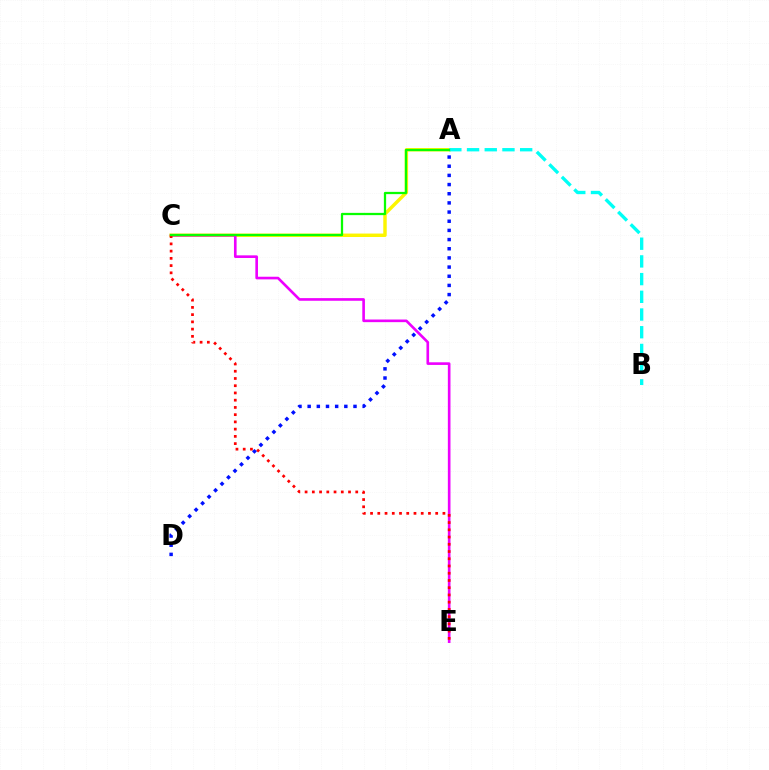{('A', 'C'): [{'color': '#fcf500', 'line_style': 'solid', 'thickness': 2.47}, {'color': '#08ff00', 'line_style': 'solid', 'thickness': 1.63}], ('A', 'B'): [{'color': '#00fff6', 'line_style': 'dashed', 'thickness': 2.41}], ('C', 'E'): [{'color': '#ee00ff', 'line_style': 'solid', 'thickness': 1.9}, {'color': '#ff0000', 'line_style': 'dotted', 'thickness': 1.97}], ('A', 'D'): [{'color': '#0010ff', 'line_style': 'dotted', 'thickness': 2.49}]}